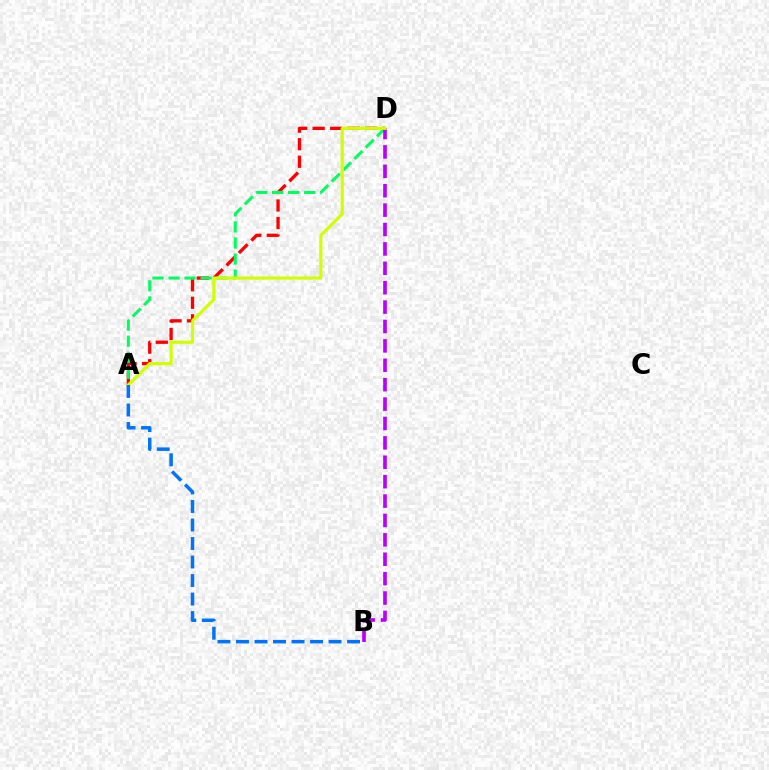{('A', 'D'): [{'color': '#ff0000', 'line_style': 'dashed', 'thickness': 2.38}, {'color': '#00ff5c', 'line_style': 'dashed', 'thickness': 2.18}, {'color': '#d1ff00', 'line_style': 'solid', 'thickness': 2.29}], ('B', 'D'): [{'color': '#b900ff', 'line_style': 'dashed', 'thickness': 2.63}], ('A', 'B'): [{'color': '#0074ff', 'line_style': 'dashed', 'thickness': 2.52}]}